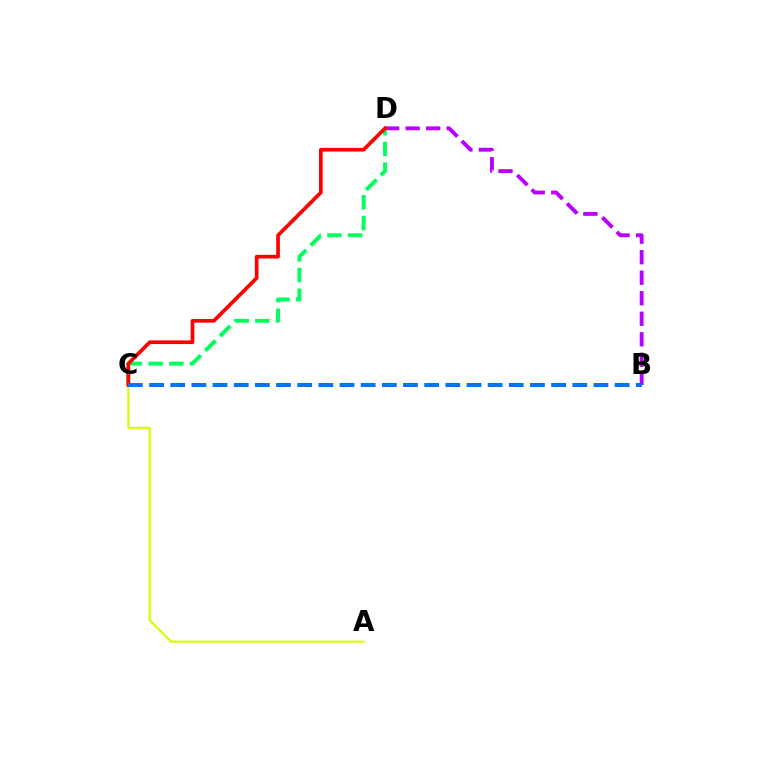{('B', 'D'): [{'color': '#b900ff', 'line_style': 'dashed', 'thickness': 2.79}], ('C', 'D'): [{'color': '#00ff5c', 'line_style': 'dashed', 'thickness': 2.82}, {'color': '#ff0000', 'line_style': 'solid', 'thickness': 2.65}], ('A', 'C'): [{'color': '#d1ff00', 'line_style': 'solid', 'thickness': 1.56}], ('B', 'C'): [{'color': '#0074ff', 'line_style': 'dashed', 'thickness': 2.87}]}